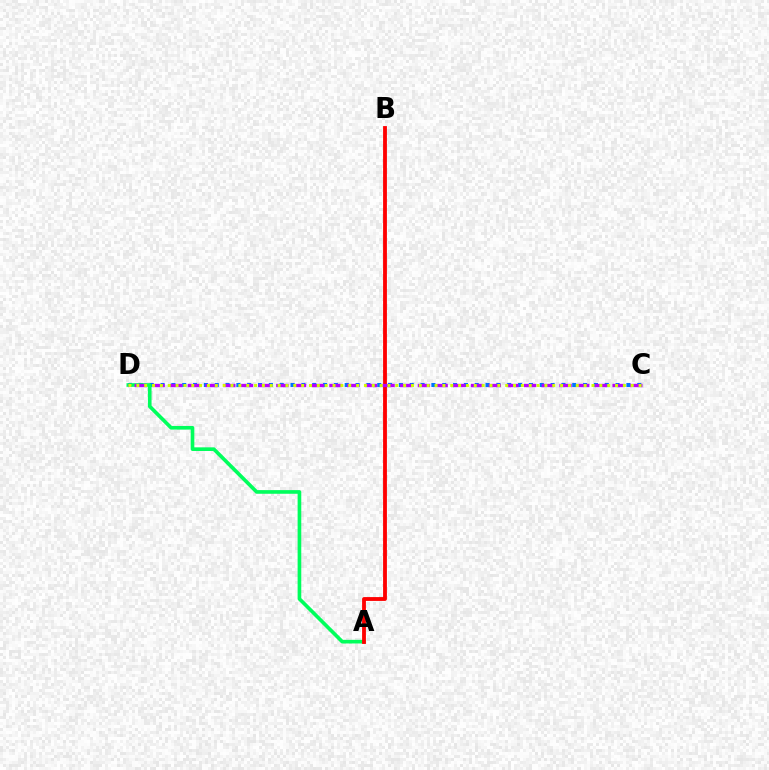{('C', 'D'): [{'color': '#0074ff', 'line_style': 'dotted', 'thickness': 2.94}, {'color': '#b900ff', 'line_style': 'dashed', 'thickness': 2.4}, {'color': '#d1ff00', 'line_style': 'dotted', 'thickness': 2.13}], ('A', 'D'): [{'color': '#00ff5c', 'line_style': 'solid', 'thickness': 2.63}], ('A', 'B'): [{'color': '#ff0000', 'line_style': 'solid', 'thickness': 2.76}]}